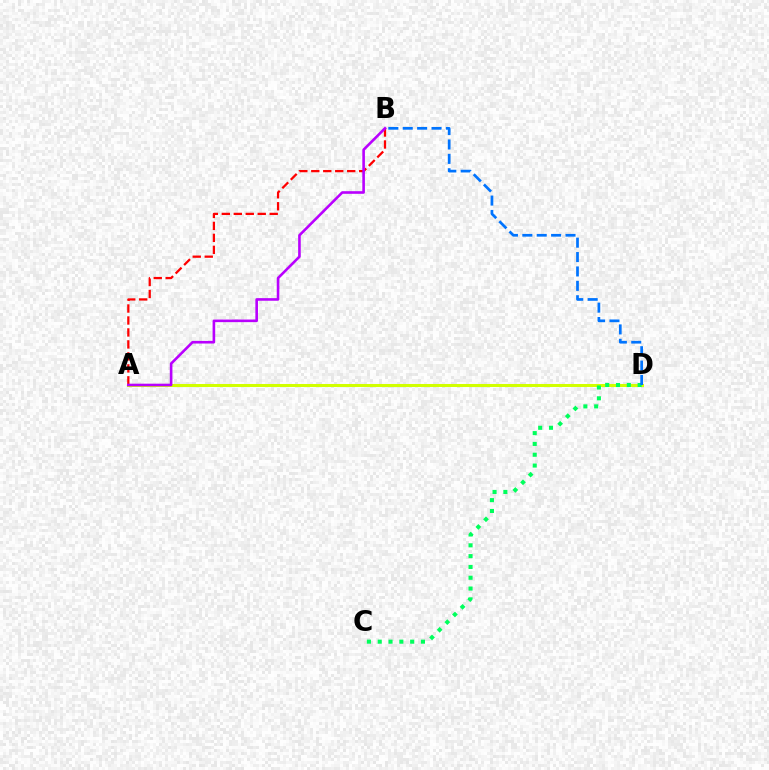{('A', 'B'): [{'color': '#ff0000', 'line_style': 'dashed', 'thickness': 1.63}, {'color': '#b900ff', 'line_style': 'solid', 'thickness': 1.88}], ('A', 'D'): [{'color': '#d1ff00', 'line_style': 'solid', 'thickness': 2.18}], ('C', 'D'): [{'color': '#00ff5c', 'line_style': 'dotted', 'thickness': 2.94}], ('B', 'D'): [{'color': '#0074ff', 'line_style': 'dashed', 'thickness': 1.95}]}